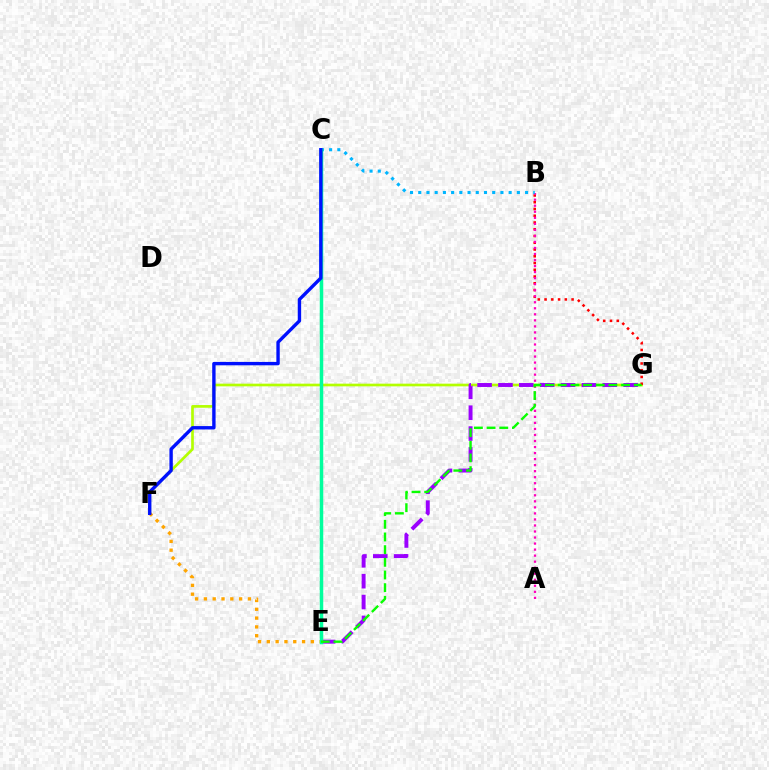{('F', 'G'): [{'color': '#b3ff00', 'line_style': 'solid', 'thickness': 1.93}], ('B', 'G'): [{'color': '#ff0000', 'line_style': 'dotted', 'thickness': 1.83}], ('E', 'F'): [{'color': '#ffa500', 'line_style': 'dotted', 'thickness': 2.39}], ('A', 'B'): [{'color': '#ff00bd', 'line_style': 'dotted', 'thickness': 1.64}], ('B', 'C'): [{'color': '#00b5ff', 'line_style': 'dotted', 'thickness': 2.23}], ('E', 'G'): [{'color': '#9b00ff', 'line_style': 'dashed', 'thickness': 2.83}, {'color': '#08ff00', 'line_style': 'dashed', 'thickness': 1.72}], ('C', 'E'): [{'color': '#00ff9d', 'line_style': 'solid', 'thickness': 2.52}], ('C', 'F'): [{'color': '#0010ff', 'line_style': 'solid', 'thickness': 2.43}]}